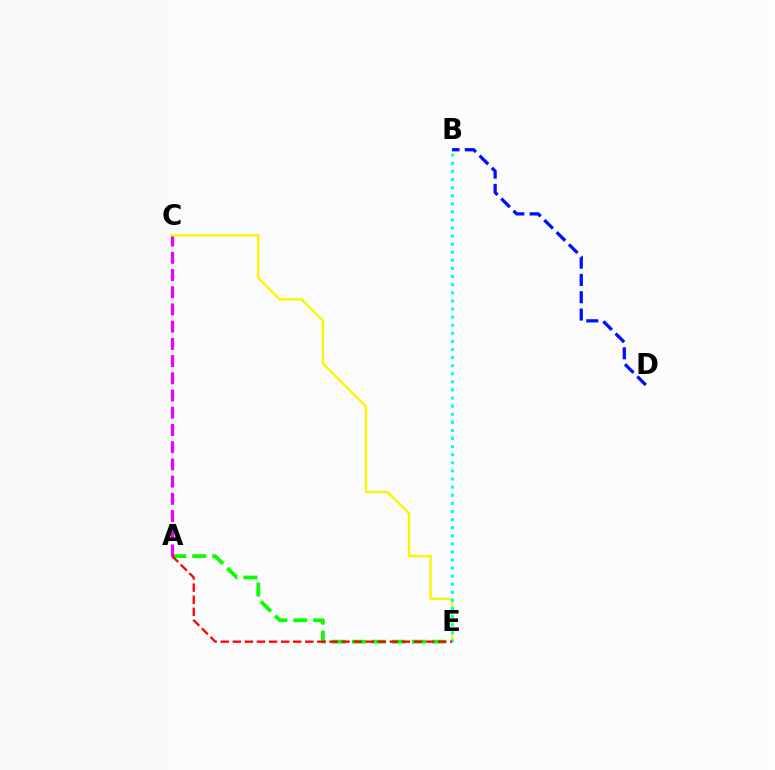{('A', 'E'): [{'color': '#08ff00', 'line_style': 'dashed', 'thickness': 2.72}, {'color': '#ff0000', 'line_style': 'dashed', 'thickness': 1.64}], ('A', 'C'): [{'color': '#ee00ff', 'line_style': 'dashed', 'thickness': 2.34}], ('C', 'E'): [{'color': '#fcf500', 'line_style': 'solid', 'thickness': 1.72}], ('B', 'E'): [{'color': '#00fff6', 'line_style': 'dotted', 'thickness': 2.2}], ('B', 'D'): [{'color': '#0010ff', 'line_style': 'dashed', 'thickness': 2.35}]}